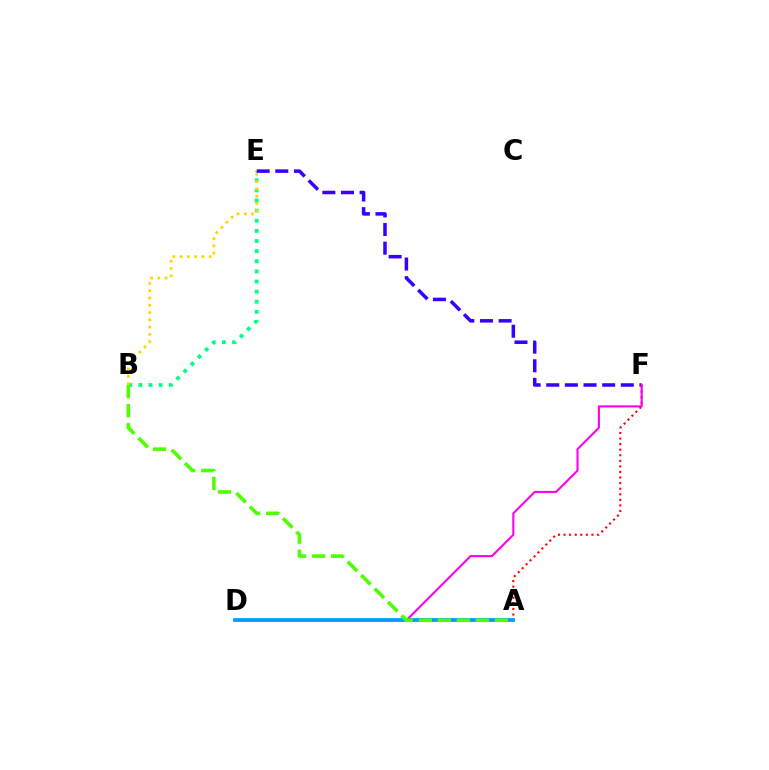{('B', 'E'): [{'color': '#00ff86', 'line_style': 'dotted', 'thickness': 2.75}, {'color': '#ffd500', 'line_style': 'dotted', 'thickness': 1.97}], ('E', 'F'): [{'color': '#3700ff', 'line_style': 'dashed', 'thickness': 2.53}], ('A', 'F'): [{'color': '#ff0000', 'line_style': 'dotted', 'thickness': 1.51}], ('D', 'F'): [{'color': '#ff00ed', 'line_style': 'solid', 'thickness': 1.51}], ('A', 'D'): [{'color': '#009eff', 'line_style': 'solid', 'thickness': 2.72}], ('A', 'B'): [{'color': '#4fff00', 'line_style': 'dashed', 'thickness': 2.59}]}